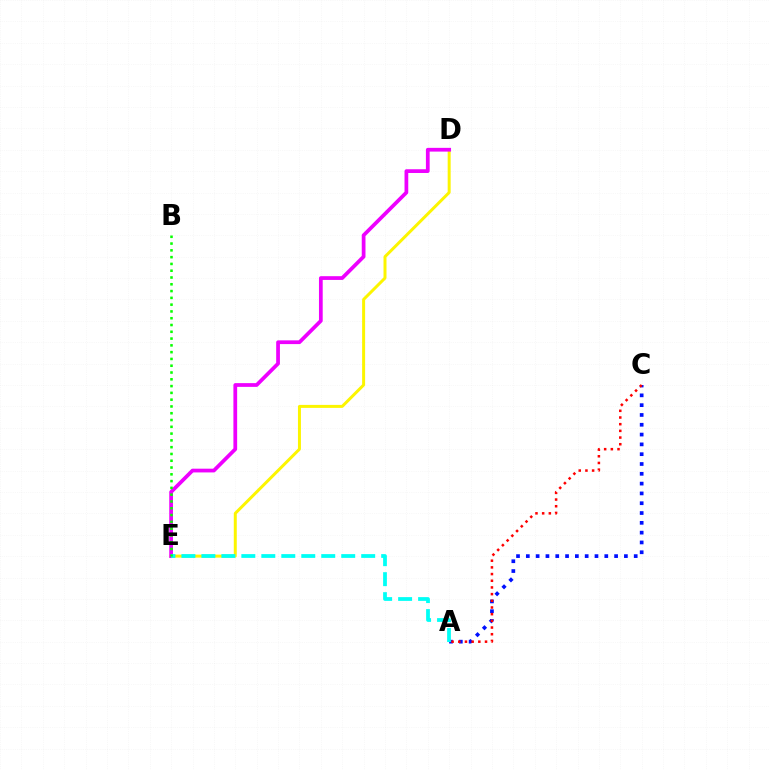{('A', 'C'): [{'color': '#0010ff', 'line_style': 'dotted', 'thickness': 2.66}, {'color': '#ff0000', 'line_style': 'dotted', 'thickness': 1.82}], ('D', 'E'): [{'color': '#fcf500', 'line_style': 'solid', 'thickness': 2.15}, {'color': '#ee00ff', 'line_style': 'solid', 'thickness': 2.69}], ('A', 'E'): [{'color': '#00fff6', 'line_style': 'dashed', 'thickness': 2.71}], ('B', 'E'): [{'color': '#08ff00', 'line_style': 'dotted', 'thickness': 1.84}]}